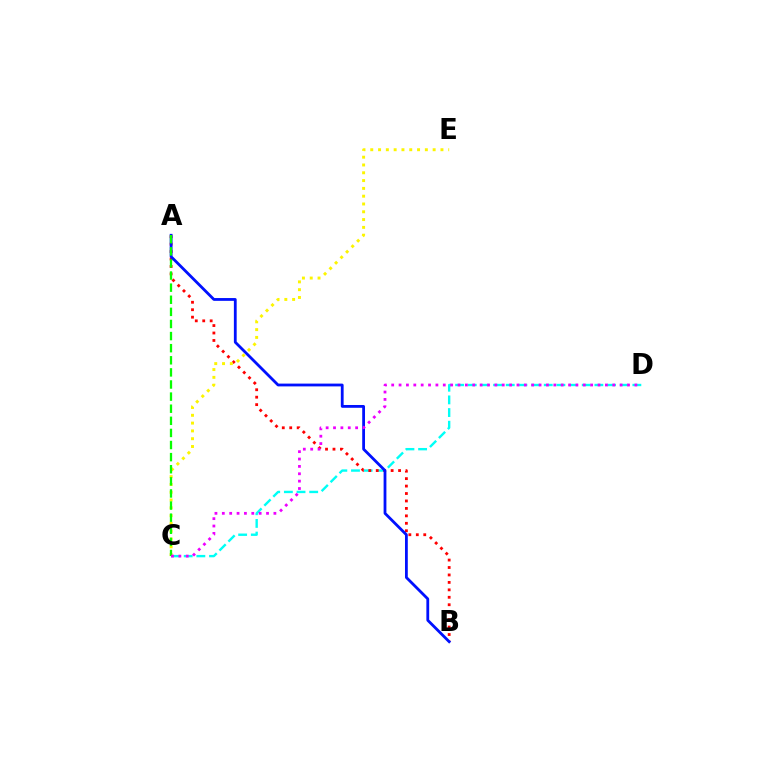{('C', 'D'): [{'color': '#00fff6', 'line_style': 'dashed', 'thickness': 1.72}, {'color': '#ee00ff', 'line_style': 'dotted', 'thickness': 2.0}], ('A', 'B'): [{'color': '#ff0000', 'line_style': 'dotted', 'thickness': 2.02}, {'color': '#0010ff', 'line_style': 'solid', 'thickness': 2.01}], ('C', 'E'): [{'color': '#fcf500', 'line_style': 'dotted', 'thickness': 2.12}], ('A', 'C'): [{'color': '#08ff00', 'line_style': 'dashed', 'thickness': 1.64}]}